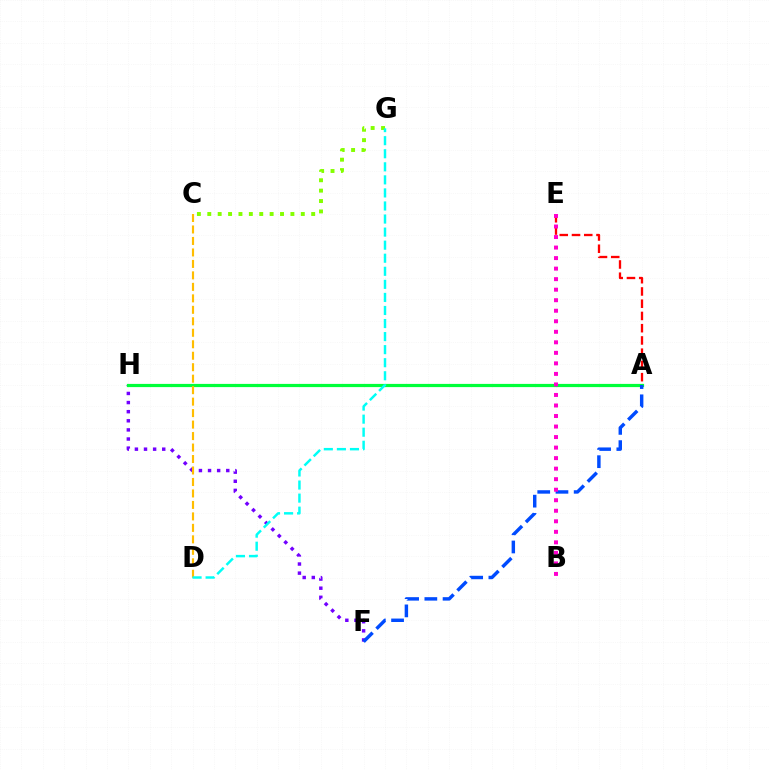{('F', 'H'): [{'color': '#7200ff', 'line_style': 'dotted', 'thickness': 2.48}], ('A', 'E'): [{'color': '#ff0000', 'line_style': 'dashed', 'thickness': 1.66}], ('A', 'H'): [{'color': '#00ff39', 'line_style': 'solid', 'thickness': 2.31}], ('C', 'G'): [{'color': '#84ff00', 'line_style': 'dotted', 'thickness': 2.82}], ('A', 'F'): [{'color': '#004bff', 'line_style': 'dashed', 'thickness': 2.48}], ('C', 'D'): [{'color': '#ffbd00', 'line_style': 'dashed', 'thickness': 1.56}], ('D', 'G'): [{'color': '#00fff6', 'line_style': 'dashed', 'thickness': 1.77}], ('B', 'E'): [{'color': '#ff00cf', 'line_style': 'dotted', 'thickness': 2.86}]}